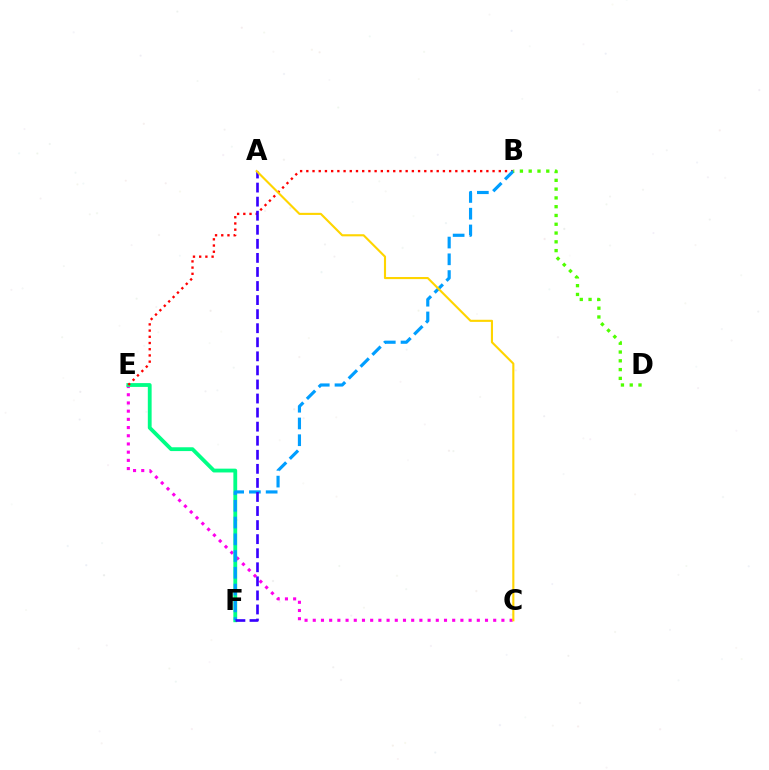{('C', 'E'): [{'color': '#ff00ed', 'line_style': 'dotted', 'thickness': 2.23}], ('E', 'F'): [{'color': '#00ff86', 'line_style': 'solid', 'thickness': 2.74}], ('B', 'E'): [{'color': '#ff0000', 'line_style': 'dotted', 'thickness': 1.69}], ('B', 'F'): [{'color': '#009eff', 'line_style': 'dashed', 'thickness': 2.28}], ('A', 'F'): [{'color': '#3700ff', 'line_style': 'dashed', 'thickness': 1.91}], ('B', 'D'): [{'color': '#4fff00', 'line_style': 'dotted', 'thickness': 2.39}], ('A', 'C'): [{'color': '#ffd500', 'line_style': 'solid', 'thickness': 1.52}]}